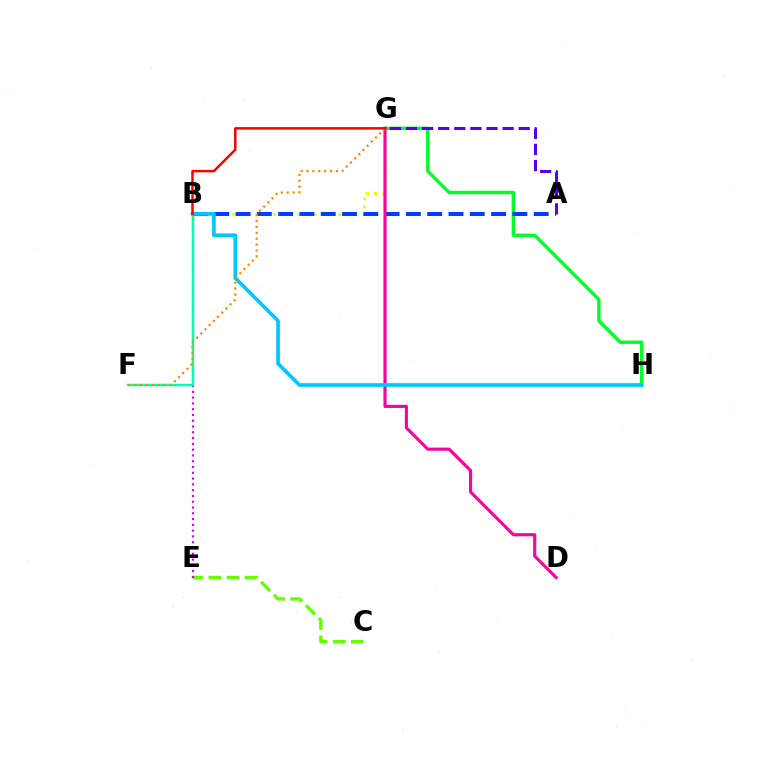{('B', 'G'): [{'color': '#eeff00', 'line_style': 'dotted', 'thickness': 2.21}, {'color': '#ff0000', 'line_style': 'solid', 'thickness': 1.79}], ('C', 'E'): [{'color': '#66ff00', 'line_style': 'dashed', 'thickness': 2.47}], ('G', 'H'): [{'color': '#00ff27', 'line_style': 'solid', 'thickness': 2.43}], ('B', 'E'): [{'color': '#d600ff', 'line_style': 'dotted', 'thickness': 1.57}], ('A', 'G'): [{'color': '#4f00ff', 'line_style': 'dashed', 'thickness': 2.19}], ('A', 'B'): [{'color': '#003fff', 'line_style': 'dashed', 'thickness': 2.89}], ('D', 'G'): [{'color': '#ff00a0', 'line_style': 'solid', 'thickness': 2.27}], ('B', 'F'): [{'color': '#00ffaf', 'line_style': 'solid', 'thickness': 1.77}], ('B', 'H'): [{'color': '#00c7ff', 'line_style': 'solid', 'thickness': 2.65}], ('F', 'G'): [{'color': '#ff8800', 'line_style': 'dotted', 'thickness': 1.6}]}